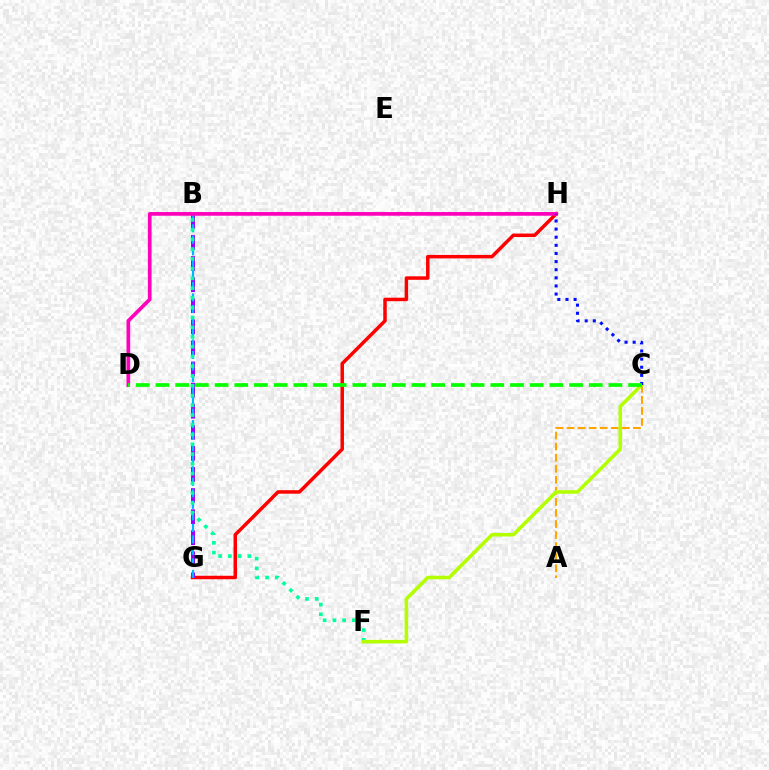{('G', 'H'): [{'color': '#ff0000', 'line_style': 'solid', 'thickness': 2.51}], ('B', 'G'): [{'color': '#9b00ff', 'line_style': 'dashed', 'thickness': 2.87}, {'color': '#00b5ff', 'line_style': 'dashed', 'thickness': 1.57}], ('B', 'F'): [{'color': '#00ff9d', 'line_style': 'dotted', 'thickness': 2.65}], ('A', 'C'): [{'color': '#ffa500', 'line_style': 'dashed', 'thickness': 1.5}], ('C', 'F'): [{'color': '#b3ff00', 'line_style': 'solid', 'thickness': 2.56}], ('D', 'H'): [{'color': '#ff00bd', 'line_style': 'solid', 'thickness': 2.66}], ('C', 'H'): [{'color': '#0010ff', 'line_style': 'dotted', 'thickness': 2.21}], ('C', 'D'): [{'color': '#08ff00', 'line_style': 'dashed', 'thickness': 2.68}]}